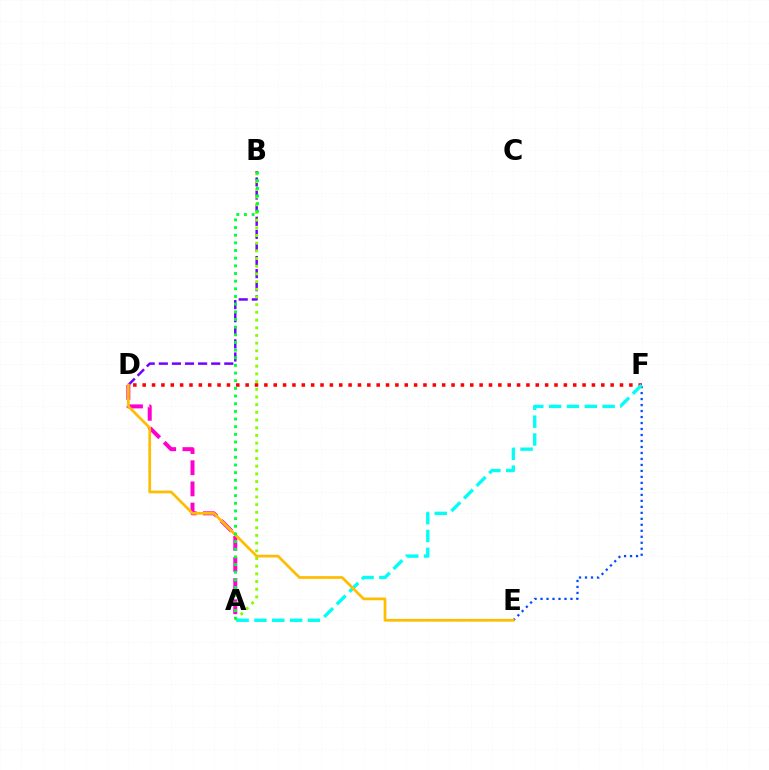{('E', 'F'): [{'color': '#004bff', 'line_style': 'dotted', 'thickness': 1.63}], ('D', 'F'): [{'color': '#ff0000', 'line_style': 'dotted', 'thickness': 2.54}], ('B', 'D'): [{'color': '#7200ff', 'line_style': 'dashed', 'thickness': 1.78}], ('A', 'D'): [{'color': '#ff00cf', 'line_style': 'dashed', 'thickness': 2.87}], ('A', 'B'): [{'color': '#84ff00', 'line_style': 'dotted', 'thickness': 2.09}, {'color': '#00ff39', 'line_style': 'dotted', 'thickness': 2.08}], ('A', 'F'): [{'color': '#00fff6', 'line_style': 'dashed', 'thickness': 2.42}], ('D', 'E'): [{'color': '#ffbd00', 'line_style': 'solid', 'thickness': 1.96}]}